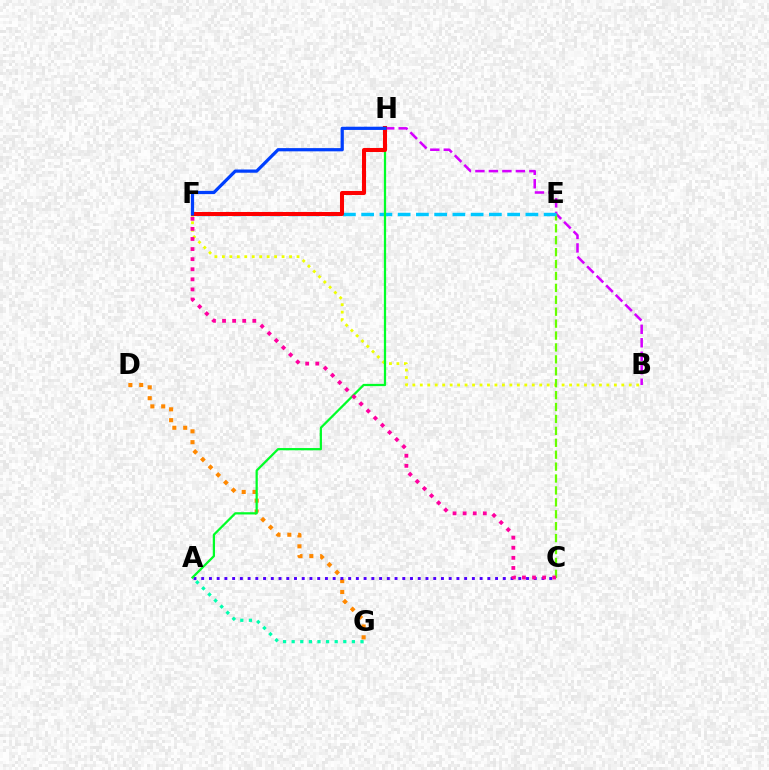{('B', 'F'): [{'color': '#eeff00', 'line_style': 'dotted', 'thickness': 2.03}], ('D', 'G'): [{'color': '#ff8800', 'line_style': 'dotted', 'thickness': 2.95}], ('B', 'H'): [{'color': '#d600ff', 'line_style': 'dashed', 'thickness': 1.83}], ('C', 'E'): [{'color': '#66ff00', 'line_style': 'dashed', 'thickness': 1.62}], ('A', 'C'): [{'color': '#4f00ff', 'line_style': 'dotted', 'thickness': 2.1}], ('E', 'F'): [{'color': '#00c7ff', 'line_style': 'dashed', 'thickness': 2.48}], ('A', 'H'): [{'color': '#00ff27', 'line_style': 'solid', 'thickness': 1.62}], ('C', 'F'): [{'color': '#ff00a0', 'line_style': 'dotted', 'thickness': 2.74}], ('F', 'H'): [{'color': '#ff0000', 'line_style': 'solid', 'thickness': 2.91}, {'color': '#003fff', 'line_style': 'solid', 'thickness': 2.32}], ('A', 'G'): [{'color': '#00ffaf', 'line_style': 'dotted', 'thickness': 2.34}]}